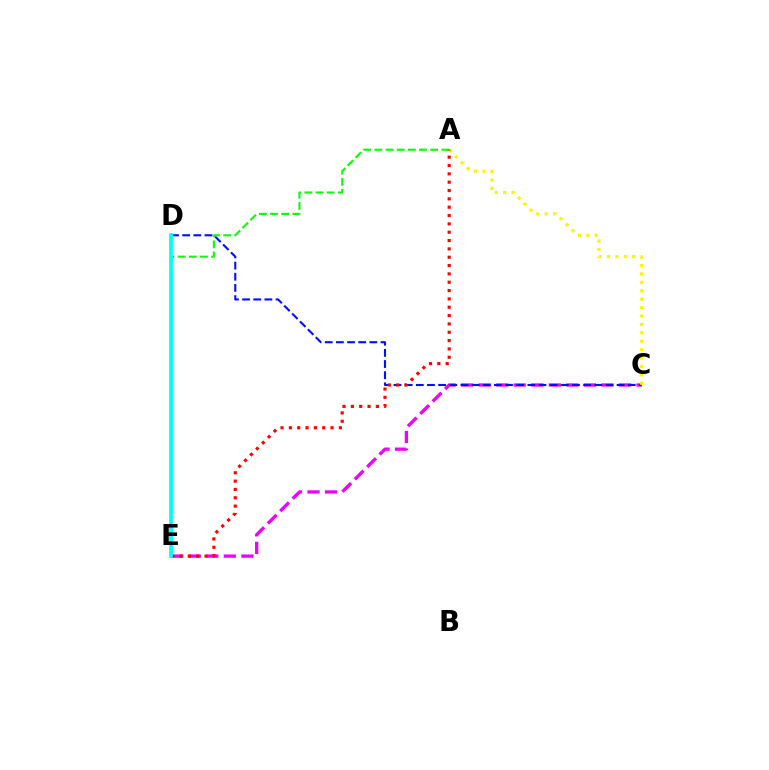{('C', 'E'): [{'color': '#ee00ff', 'line_style': 'dashed', 'thickness': 2.38}], ('C', 'D'): [{'color': '#0010ff', 'line_style': 'dashed', 'thickness': 1.52}], ('A', 'C'): [{'color': '#fcf500', 'line_style': 'dotted', 'thickness': 2.28}], ('A', 'E'): [{'color': '#08ff00', 'line_style': 'dashed', 'thickness': 1.51}, {'color': '#ff0000', 'line_style': 'dotted', 'thickness': 2.27}], ('D', 'E'): [{'color': '#00fff6', 'line_style': 'solid', 'thickness': 2.7}]}